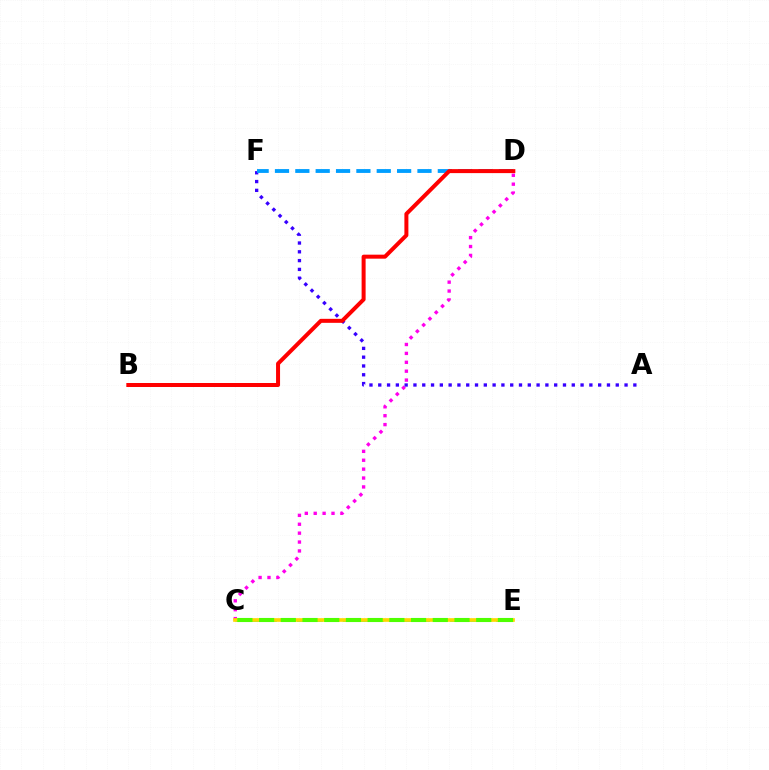{('C', 'D'): [{'color': '#ff00ed', 'line_style': 'dotted', 'thickness': 2.42}], ('A', 'F'): [{'color': '#3700ff', 'line_style': 'dotted', 'thickness': 2.39}], ('D', 'F'): [{'color': '#009eff', 'line_style': 'dashed', 'thickness': 2.77}], ('B', 'D'): [{'color': '#ff0000', 'line_style': 'solid', 'thickness': 2.88}], ('C', 'E'): [{'color': '#00ff86', 'line_style': 'dashed', 'thickness': 2.08}, {'color': '#ffd500', 'line_style': 'solid', 'thickness': 2.64}, {'color': '#4fff00', 'line_style': 'dashed', 'thickness': 2.95}]}